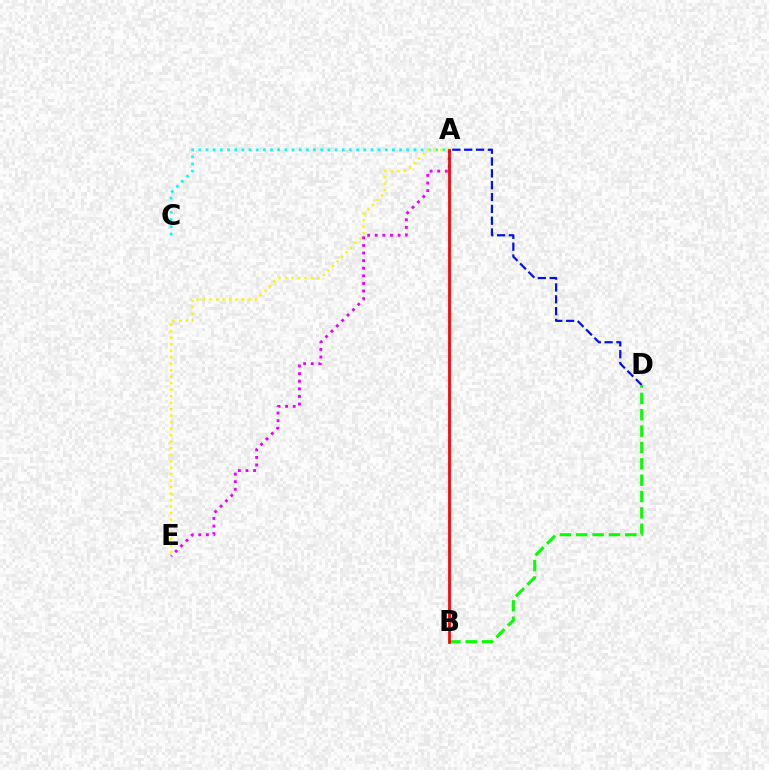{('A', 'C'): [{'color': '#00fff6', 'line_style': 'dotted', 'thickness': 1.95}], ('A', 'E'): [{'color': '#ee00ff', 'line_style': 'dotted', 'thickness': 2.07}, {'color': '#fcf500', 'line_style': 'dotted', 'thickness': 1.76}], ('A', 'D'): [{'color': '#0010ff', 'line_style': 'dashed', 'thickness': 1.61}], ('B', 'D'): [{'color': '#08ff00', 'line_style': 'dashed', 'thickness': 2.22}], ('A', 'B'): [{'color': '#ff0000', 'line_style': 'solid', 'thickness': 1.98}]}